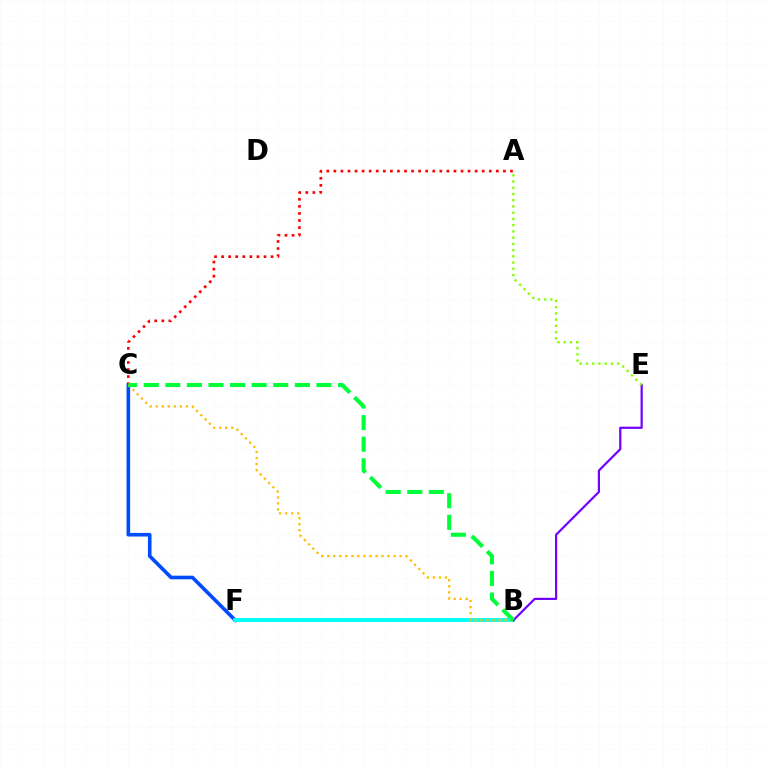{('C', 'F'): [{'color': '#004bff', 'line_style': 'solid', 'thickness': 2.61}], ('A', 'C'): [{'color': '#ff0000', 'line_style': 'dotted', 'thickness': 1.92}], ('B', 'F'): [{'color': '#ff00cf', 'line_style': 'solid', 'thickness': 1.74}, {'color': '#00fff6', 'line_style': 'solid', 'thickness': 2.79}], ('B', 'E'): [{'color': '#7200ff', 'line_style': 'solid', 'thickness': 1.58}], ('B', 'C'): [{'color': '#ffbd00', 'line_style': 'dotted', 'thickness': 1.64}, {'color': '#00ff39', 'line_style': 'dashed', 'thickness': 2.93}], ('A', 'E'): [{'color': '#84ff00', 'line_style': 'dotted', 'thickness': 1.69}]}